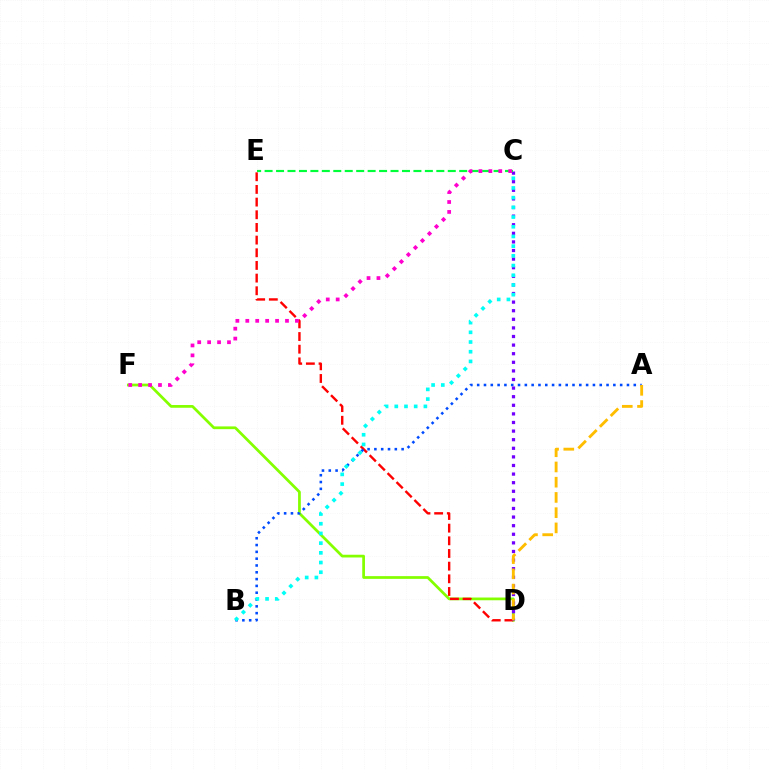{('D', 'F'): [{'color': '#84ff00', 'line_style': 'solid', 'thickness': 1.97}], ('D', 'E'): [{'color': '#ff0000', 'line_style': 'dashed', 'thickness': 1.72}], ('A', 'B'): [{'color': '#004bff', 'line_style': 'dotted', 'thickness': 1.85}], ('C', 'D'): [{'color': '#7200ff', 'line_style': 'dotted', 'thickness': 2.34}], ('B', 'C'): [{'color': '#00fff6', 'line_style': 'dotted', 'thickness': 2.64}], ('C', 'E'): [{'color': '#00ff39', 'line_style': 'dashed', 'thickness': 1.56}], ('C', 'F'): [{'color': '#ff00cf', 'line_style': 'dotted', 'thickness': 2.7}], ('A', 'D'): [{'color': '#ffbd00', 'line_style': 'dashed', 'thickness': 2.07}]}